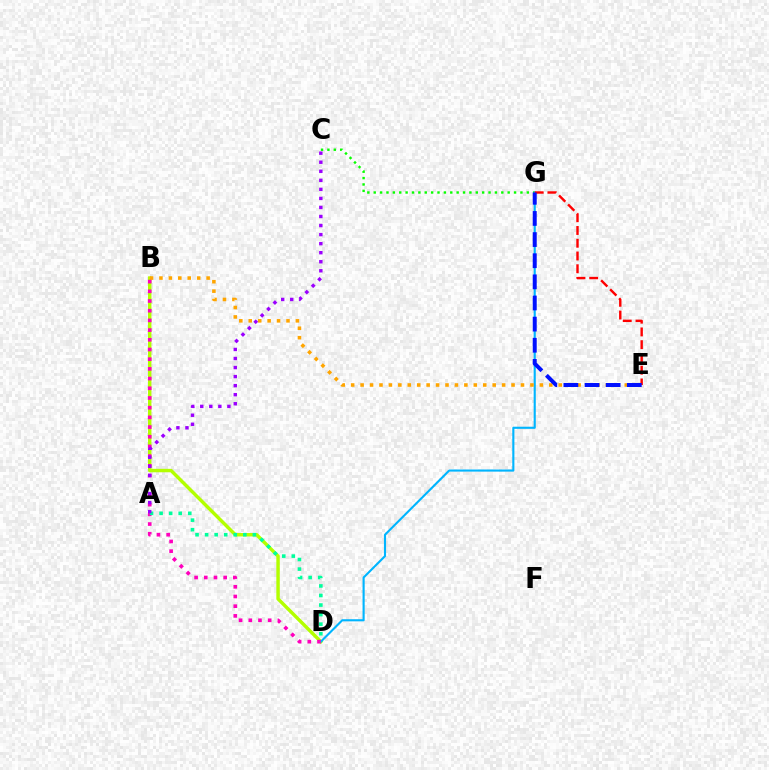{('C', 'G'): [{'color': '#08ff00', 'line_style': 'dotted', 'thickness': 1.73}], ('B', 'D'): [{'color': '#b3ff00', 'line_style': 'solid', 'thickness': 2.47}, {'color': '#ff00bd', 'line_style': 'dotted', 'thickness': 2.63}], ('D', 'G'): [{'color': '#00b5ff', 'line_style': 'solid', 'thickness': 1.53}], ('B', 'E'): [{'color': '#ffa500', 'line_style': 'dotted', 'thickness': 2.56}], ('A', 'D'): [{'color': '#00ff9d', 'line_style': 'dotted', 'thickness': 2.6}], ('A', 'C'): [{'color': '#9b00ff', 'line_style': 'dotted', 'thickness': 2.46}], ('E', 'G'): [{'color': '#ff0000', 'line_style': 'dashed', 'thickness': 1.73}, {'color': '#0010ff', 'line_style': 'dashed', 'thickness': 2.87}]}